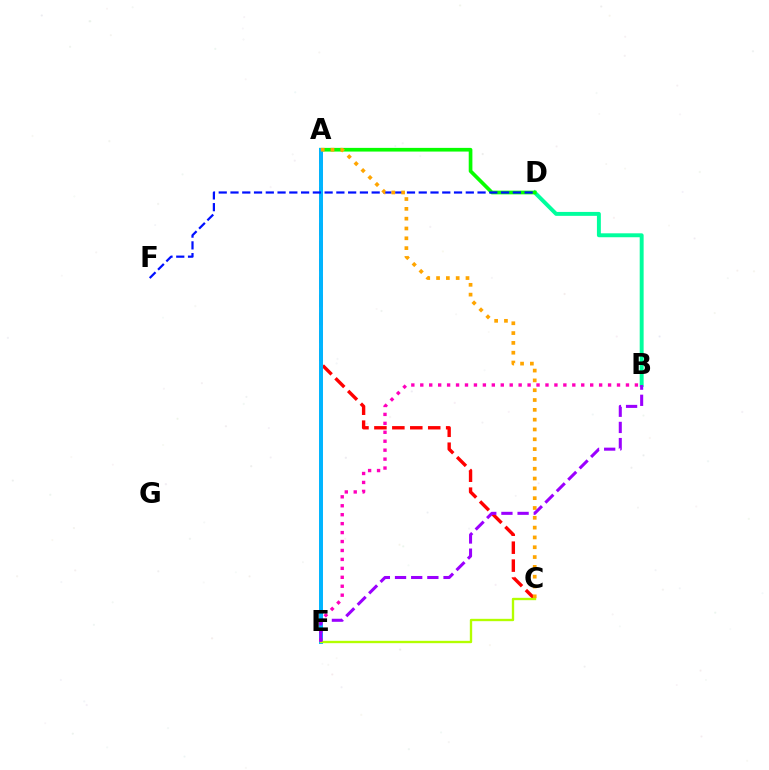{('A', 'C'): [{'color': '#ff0000', 'line_style': 'dashed', 'thickness': 2.44}, {'color': '#ffa500', 'line_style': 'dotted', 'thickness': 2.67}], ('B', 'D'): [{'color': '#00ff9d', 'line_style': 'solid', 'thickness': 2.83}], ('A', 'D'): [{'color': '#08ff00', 'line_style': 'solid', 'thickness': 2.65}], ('A', 'E'): [{'color': '#00b5ff', 'line_style': 'solid', 'thickness': 2.85}], ('C', 'E'): [{'color': '#b3ff00', 'line_style': 'solid', 'thickness': 1.69}], ('D', 'F'): [{'color': '#0010ff', 'line_style': 'dashed', 'thickness': 1.6}], ('B', 'E'): [{'color': '#ff00bd', 'line_style': 'dotted', 'thickness': 2.43}, {'color': '#9b00ff', 'line_style': 'dashed', 'thickness': 2.2}]}